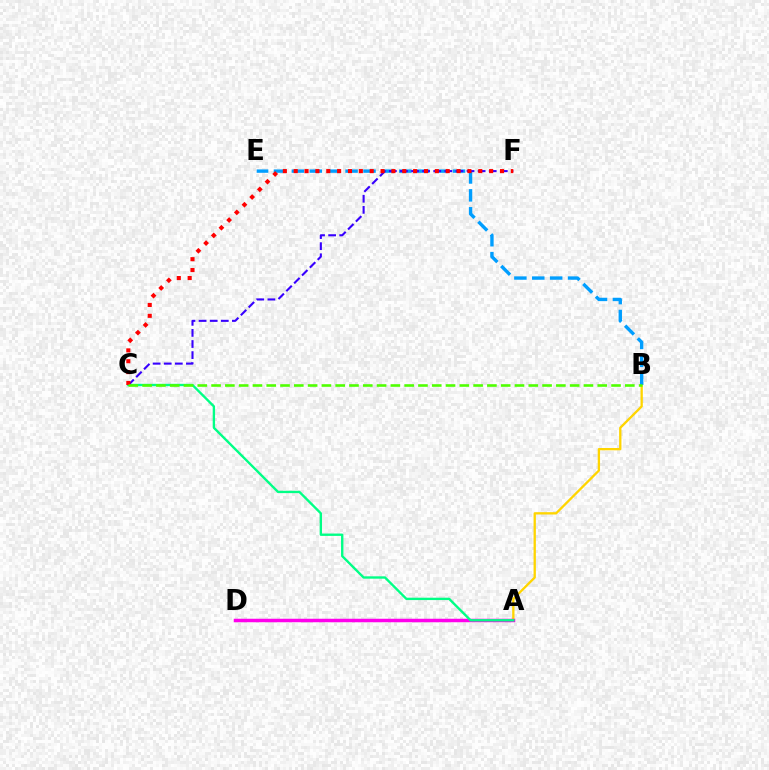{('A', 'B'): [{'color': '#ffd500', 'line_style': 'solid', 'thickness': 1.67}], ('A', 'D'): [{'color': '#ff00ed', 'line_style': 'solid', 'thickness': 2.52}], ('B', 'E'): [{'color': '#009eff', 'line_style': 'dashed', 'thickness': 2.43}], ('A', 'C'): [{'color': '#00ff86', 'line_style': 'solid', 'thickness': 1.7}], ('C', 'F'): [{'color': '#3700ff', 'line_style': 'dashed', 'thickness': 1.51}, {'color': '#ff0000', 'line_style': 'dotted', 'thickness': 2.95}], ('B', 'C'): [{'color': '#4fff00', 'line_style': 'dashed', 'thickness': 1.87}]}